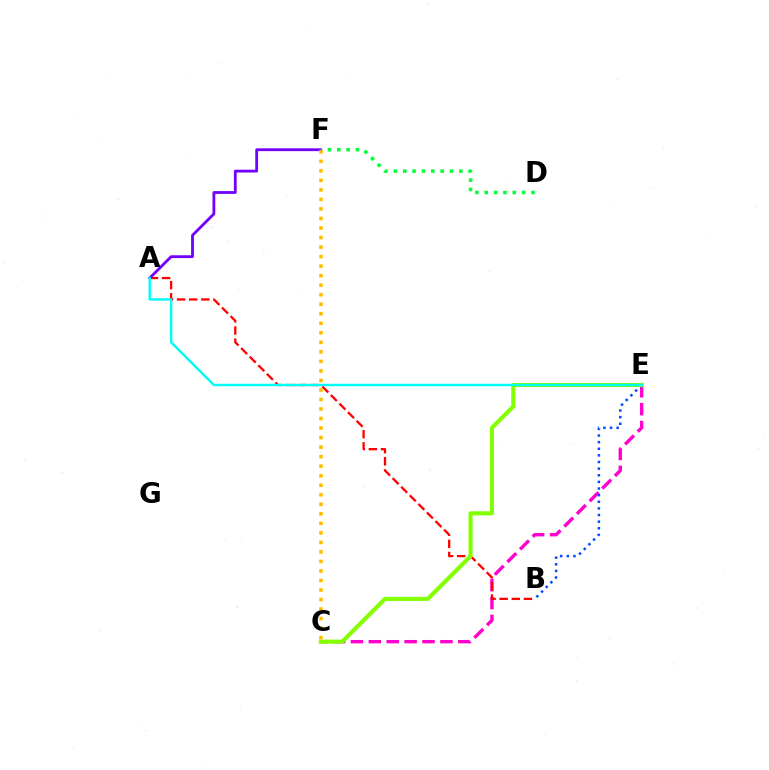{('C', 'E'): [{'color': '#ff00cf', 'line_style': 'dashed', 'thickness': 2.43}, {'color': '#84ff00', 'line_style': 'solid', 'thickness': 2.96}], ('A', 'B'): [{'color': '#ff0000', 'line_style': 'dashed', 'thickness': 1.65}], ('B', 'E'): [{'color': '#004bff', 'line_style': 'dotted', 'thickness': 1.8}], ('A', 'F'): [{'color': '#7200ff', 'line_style': 'solid', 'thickness': 2.02}], ('C', 'F'): [{'color': '#ffbd00', 'line_style': 'dotted', 'thickness': 2.59}], ('D', 'F'): [{'color': '#00ff39', 'line_style': 'dotted', 'thickness': 2.54}], ('A', 'E'): [{'color': '#00fff6', 'line_style': 'solid', 'thickness': 1.76}]}